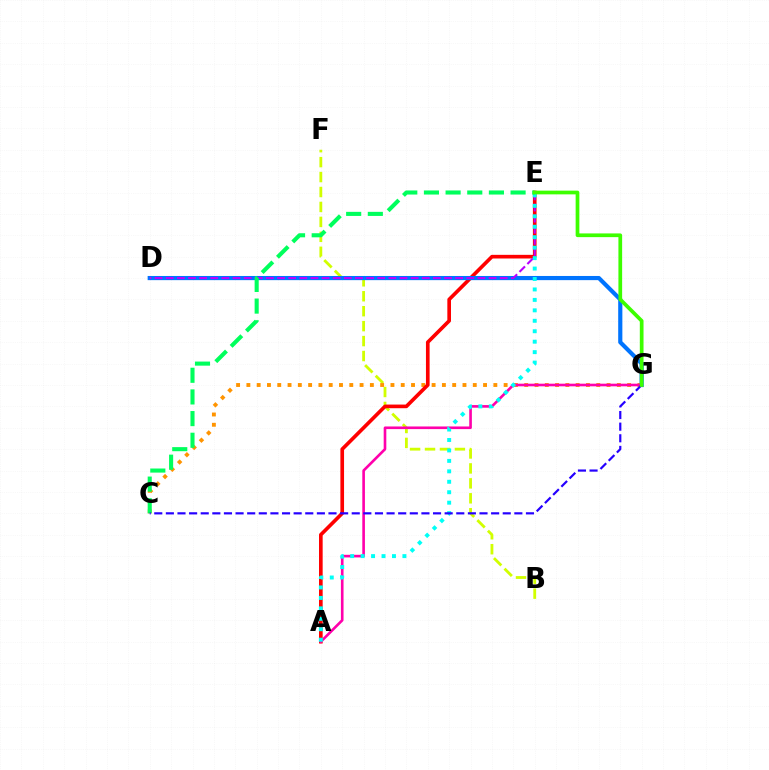{('B', 'F'): [{'color': '#d1ff00', 'line_style': 'dashed', 'thickness': 2.03}], ('C', 'G'): [{'color': '#ff9400', 'line_style': 'dotted', 'thickness': 2.8}, {'color': '#2500ff', 'line_style': 'dashed', 'thickness': 1.58}], ('A', 'E'): [{'color': '#ff0000', 'line_style': 'solid', 'thickness': 2.63}, {'color': '#00fff6', 'line_style': 'dotted', 'thickness': 2.84}], ('D', 'G'): [{'color': '#0074ff', 'line_style': 'solid', 'thickness': 3.0}], ('A', 'G'): [{'color': '#ff00ac', 'line_style': 'solid', 'thickness': 1.89}], ('D', 'E'): [{'color': '#b900ff', 'line_style': 'dashed', 'thickness': 1.51}], ('C', 'E'): [{'color': '#00ff5c', 'line_style': 'dashed', 'thickness': 2.94}], ('E', 'G'): [{'color': '#3dff00', 'line_style': 'solid', 'thickness': 2.68}]}